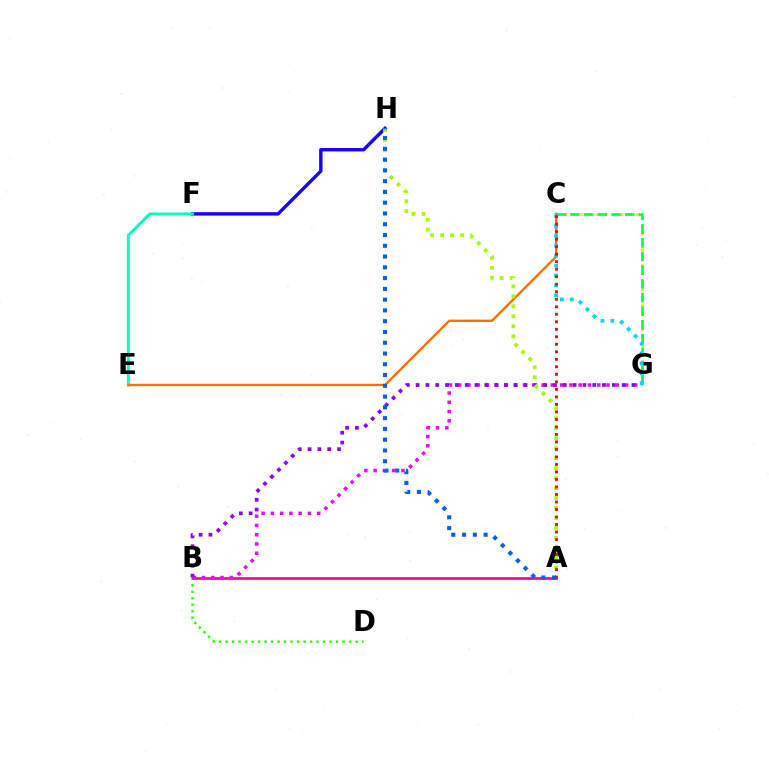{('F', 'H'): [{'color': '#1900ff', 'line_style': 'solid', 'thickness': 2.45}], ('B', 'D'): [{'color': '#31ff00', 'line_style': 'dotted', 'thickness': 1.77}], ('C', 'G'): [{'color': '#ffe600', 'line_style': 'dotted', 'thickness': 2.17}, {'color': '#00ff45', 'line_style': 'dashed', 'thickness': 1.86}, {'color': '#00d3ff', 'line_style': 'dotted', 'thickness': 2.69}], ('A', 'B'): [{'color': '#ff0088', 'line_style': 'solid', 'thickness': 1.9}], ('B', 'G'): [{'color': '#fa00f9', 'line_style': 'dotted', 'thickness': 2.52}, {'color': '#8a00ff', 'line_style': 'dotted', 'thickness': 2.67}], ('E', 'F'): [{'color': '#00ffbb', 'line_style': 'solid', 'thickness': 2.05}], ('C', 'E'): [{'color': '#ff7000', 'line_style': 'solid', 'thickness': 1.73}], ('A', 'H'): [{'color': '#a2ff00', 'line_style': 'dotted', 'thickness': 2.71}, {'color': '#005dff', 'line_style': 'dotted', 'thickness': 2.93}], ('A', 'C'): [{'color': '#ff0000', 'line_style': 'dotted', 'thickness': 2.04}]}